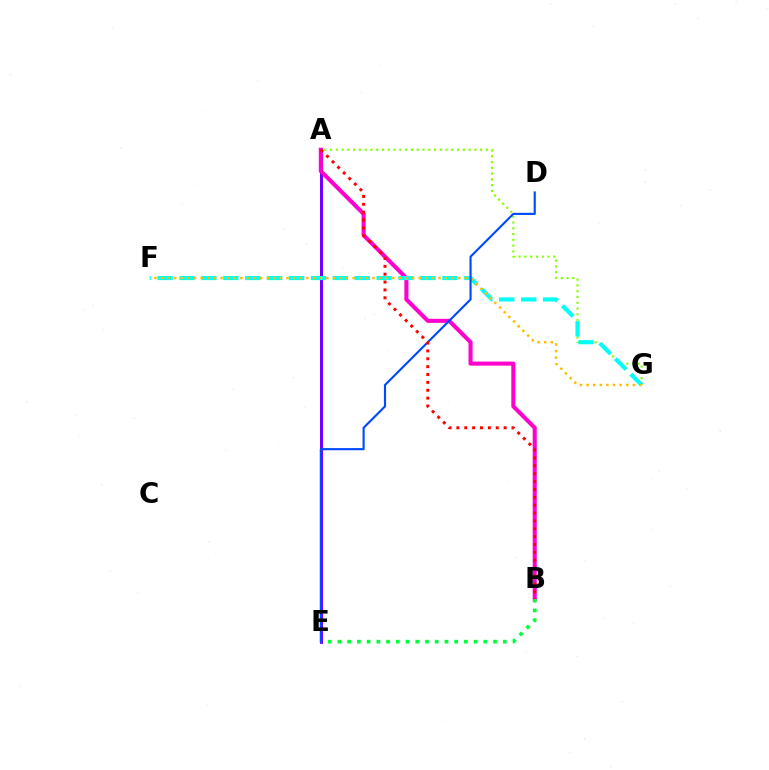{('A', 'E'): [{'color': '#7200ff', 'line_style': 'solid', 'thickness': 2.15}], ('A', 'G'): [{'color': '#84ff00', 'line_style': 'dotted', 'thickness': 1.57}], ('A', 'B'): [{'color': '#ff00cf', 'line_style': 'solid', 'thickness': 2.93}, {'color': '#ff0000', 'line_style': 'dotted', 'thickness': 2.14}], ('B', 'E'): [{'color': '#00ff39', 'line_style': 'dotted', 'thickness': 2.64}], ('F', 'G'): [{'color': '#00fff6', 'line_style': 'dashed', 'thickness': 2.98}, {'color': '#ffbd00', 'line_style': 'dotted', 'thickness': 1.8}], ('D', 'E'): [{'color': '#004bff', 'line_style': 'solid', 'thickness': 1.54}]}